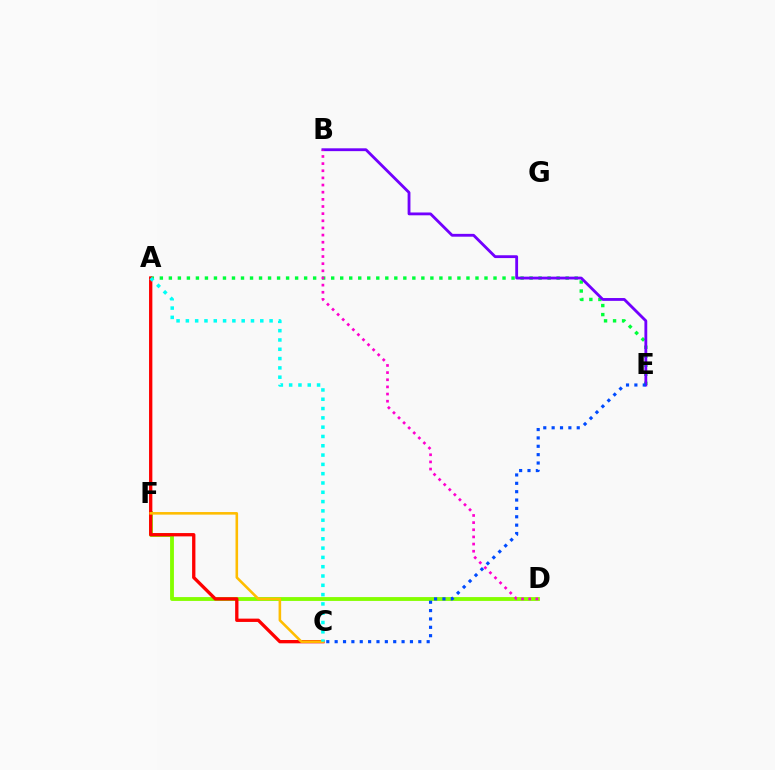{('A', 'E'): [{'color': '#00ff39', 'line_style': 'dotted', 'thickness': 2.45}], ('D', 'F'): [{'color': '#84ff00', 'line_style': 'solid', 'thickness': 2.77}], ('B', 'E'): [{'color': '#7200ff', 'line_style': 'solid', 'thickness': 2.03}], ('A', 'C'): [{'color': '#ff0000', 'line_style': 'solid', 'thickness': 2.39}, {'color': '#00fff6', 'line_style': 'dotted', 'thickness': 2.53}], ('B', 'D'): [{'color': '#ff00cf', 'line_style': 'dotted', 'thickness': 1.94}], ('C', 'F'): [{'color': '#ffbd00', 'line_style': 'solid', 'thickness': 1.86}], ('C', 'E'): [{'color': '#004bff', 'line_style': 'dotted', 'thickness': 2.27}]}